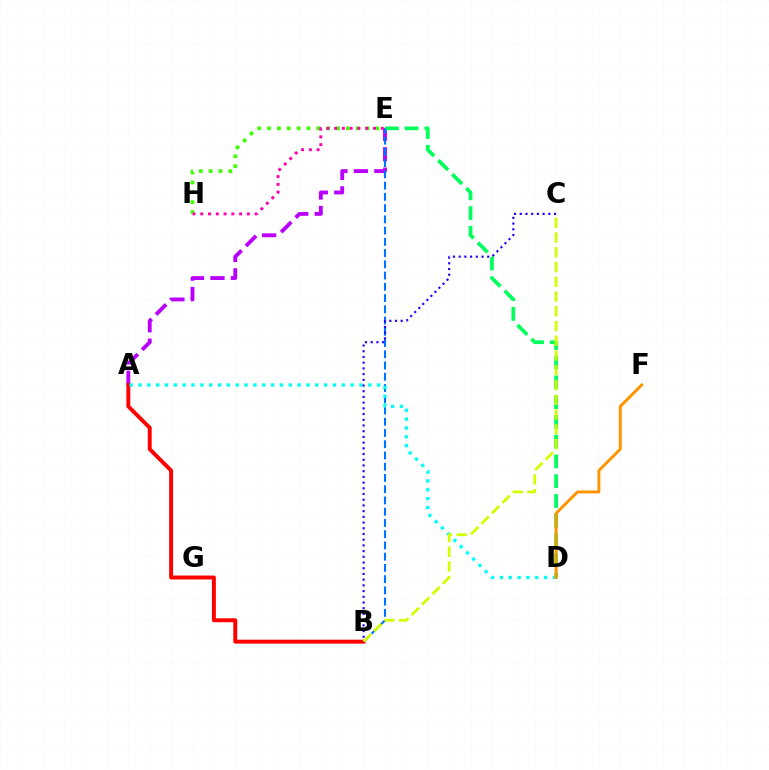{('A', 'E'): [{'color': '#b900ff', 'line_style': 'dashed', 'thickness': 2.78}], ('D', 'E'): [{'color': '#00ff5c', 'line_style': 'dashed', 'thickness': 2.68}], ('B', 'E'): [{'color': '#0074ff', 'line_style': 'dashed', 'thickness': 1.53}], ('A', 'B'): [{'color': '#ff0000', 'line_style': 'solid', 'thickness': 2.83}], ('A', 'D'): [{'color': '#00fff6', 'line_style': 'dotted', 'thickness': 2.4}], ('E', 'H'): [{'color': '#3dff00', 'line_style': 'dotted', 'thickness': 2.68}, {'color': '#ff00ac', 'line_style': 'dotted', 'thickness': 2.11}], ('B', 'C'): [{'color': '#d1ff00', 'line_style': 'dashed', 'thickness': 2.0}, {'color': '#2500ff', 'line_style': 'dotted', 'thickness': 1.55}], ('D', 'F'): [{'color': '#ff9400', 'line_style': 'solid', 'thickness': 2.12}]}